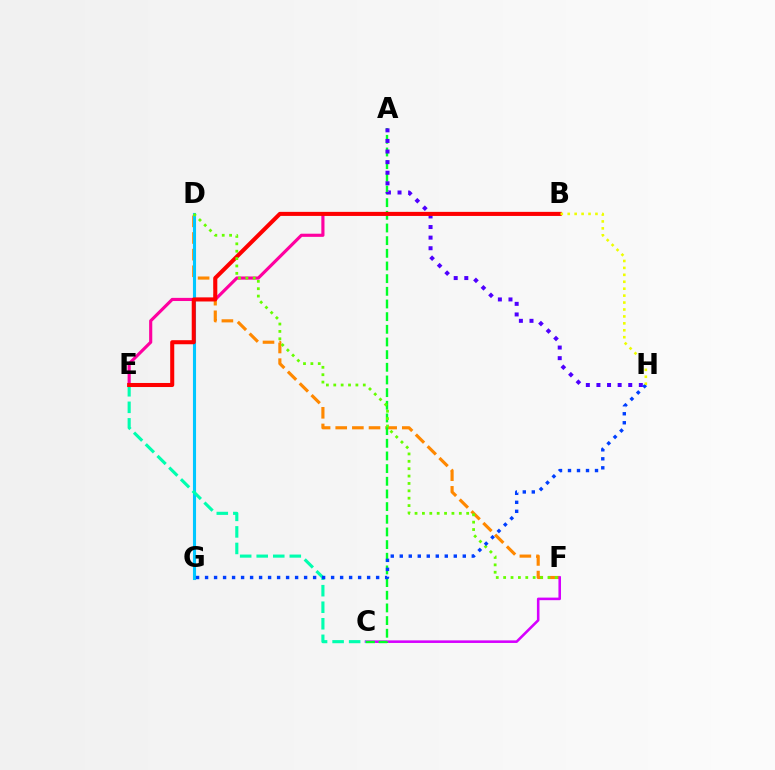{('B', 'E'): [{'color': '#ff00a0', 'line_style': 'solid', 'thickness': 2.26}, {'color': '#ff0000', 'line_style': 'solid', 'thickness': 2.92}], ('D', 'F'): [{'color': '#ff8800', 'line_style': 'dashed', 'thickness': 2.26}, {'color': '#66ff00', 'line_style': 'dotted', 'thickness': 2.0}], ('C', 'F'): [{'color': '#d600ff', 'line_style': 'solid', 'thickness': 1.85}], ('D', 'G'): [{'color': '#00c7ff', 'line_style': 'solid', 'thickness': 2.23}], ('A', 'C'): [{'color': '#00ff27', 'line_style': 'dashed', 'thickness': 1.72}], ('C', 'E'): [{'color': '#00ffaf', 'line_style': 'dashed', 'thickness': 2.25}], ('A', 'H'): [{'color': '#4f00ff', 'line_style': 'dotted', 'thickness': 2.88}], ('G', 'H'): [{'color': '#003fff', 'line_style': 'dotted', 'thickness': 2.45}], ('B', 'H'): [{'color': '#eeff00', 'line_style': 'dotted', 'thickness': 1.88}]}